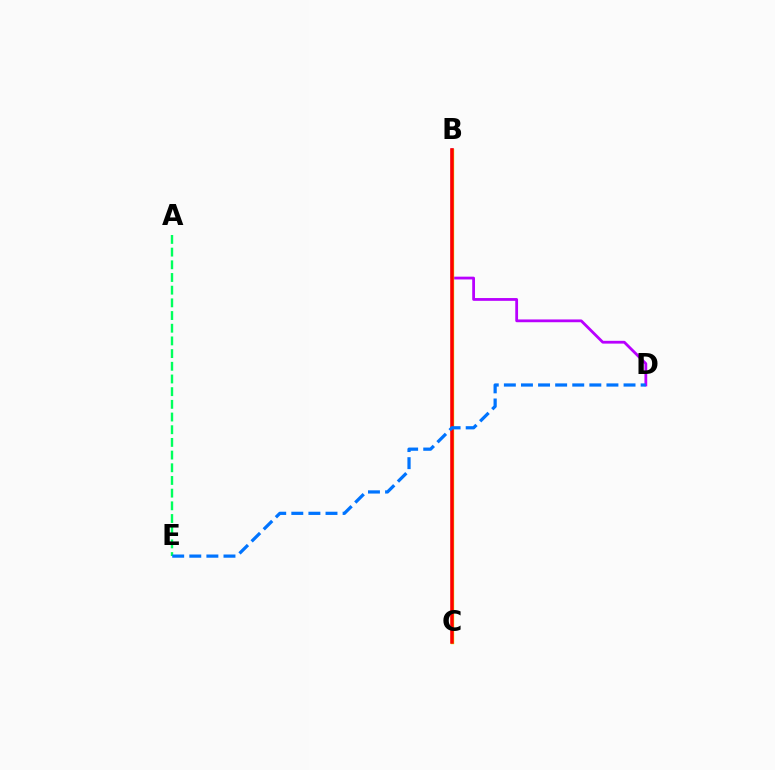{('B', 'D'): [{'color': '#b900ff', 'line_style': 'solid', 'thickness': 2.01}], ('B', 'C'): [{'color': '#d1ff00', 'line_style': 'solid', 'thickness': 2.47}, {'color': '#ff0000', 'line_style': 'solid', 'thickness': 2.54}], ('A', 'E'): [{'color': '#00ff5c', 'line_style': 'dashed', 'thickness': 1.72}], ('D', 'E'): [{'color': '#0074ff', 'line_style': 'dashed', 'thickness': 2.32}]}